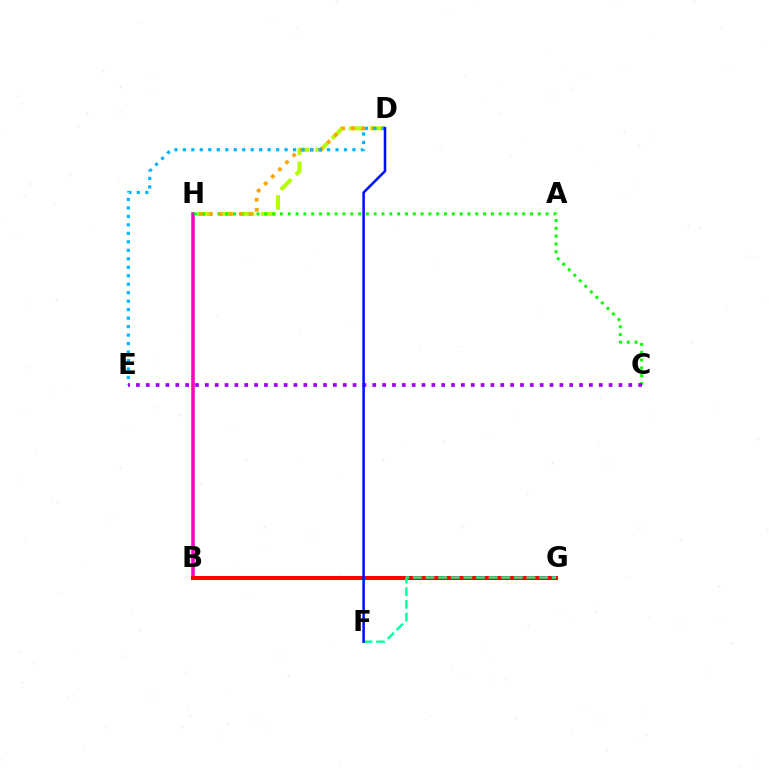{('B', 'H'): [{'color': '#ff00bd', 'line_style': 'solid', 'thickness': 2.57}], ('D', 'H'): [{'color': '#b3ff00', 'line_style': 'dashed', 'thickness': 2.88}, {'color': '#ffa500', 'line_style': 'dotted', 'thickness': 2.72}], ('C', 'H'): [{'color': '#08ff00', 'line_style': 'dotted', 'thickness': 2.12}], ('D', 'E'): [{'color': '#00b5ff', 'line_style': 'dotted', 'thickness': 2.3}], ('B', 'G'): [{'color': '#ff0000', 'line_style': 'solid', 'thickness': 2.9}], ('F', 'G'): [{'color': '#00ff9d', 'line_style': 'dashed', 'thickness': 1.71}], ('C', 'E'): [{'color': '#9b00ff', 'line_style': 'dotted', 'thickness': 2.68}], ('D', 'F'): [{'color': '#0010ff', 'line_style': 'solid', 'thickness': 1.83}]}